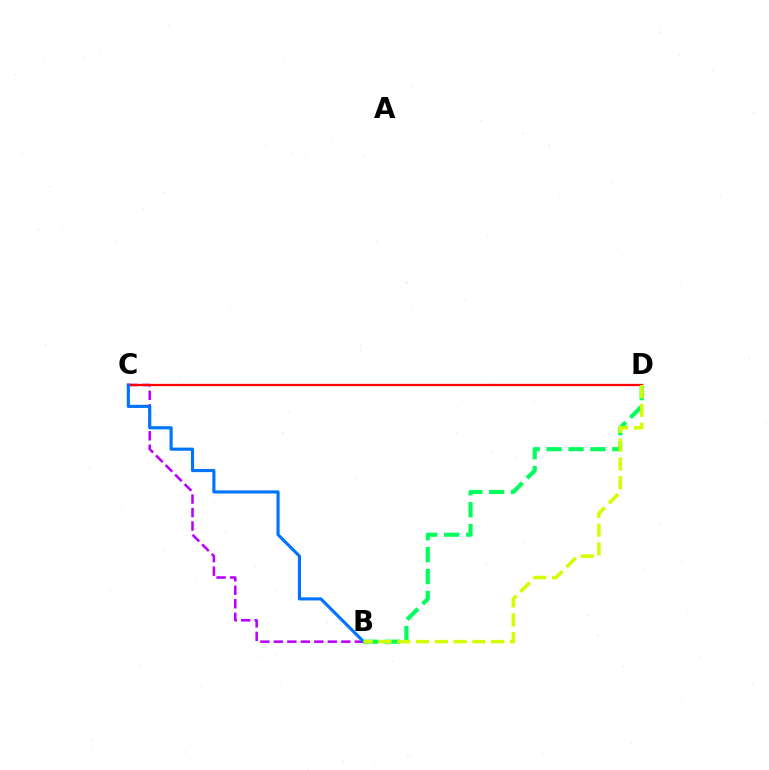{('B', 'C'): [{'color': '#b900ff', 'line_style': 'dashed', 'thickness': 1.83}, {'color': '#0074ff', 'line_style': 'solid', 'thickness': 2.25}], ('C', 'D'): [{'color': '#ff0000', 'line_style': 'solid', 'thickness': 1.64}], ('B', 'D'): [{'color': '#00ff5c', 'line_style': 'dashed', 'thickness': 2.98}, {'color': '#d1ff00', 'line_style': 'dashed', 'thickness': 2.55}]}